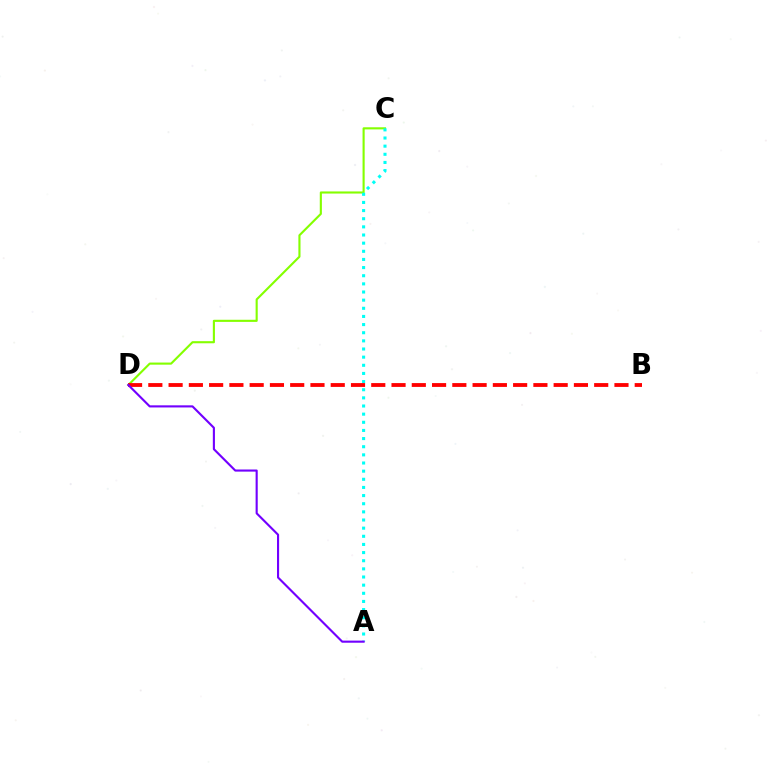{('C', 'D'): [{'color': '#84ff00', 'line_style': 'solid', 'thickness': 1.53}], ('A', 'C'): [{'color': '#00fff6', 'line_style': 'dotted', 'thickness': 2.21}], ('B', 'D'): [{'color': '#ff0000', 'line_style': 'dashed', 'thickness': 2.75}], ('A', 'D'): [{'color': '#7200ff', 'line_style': 'solid', 'thickness': 1.53}]}